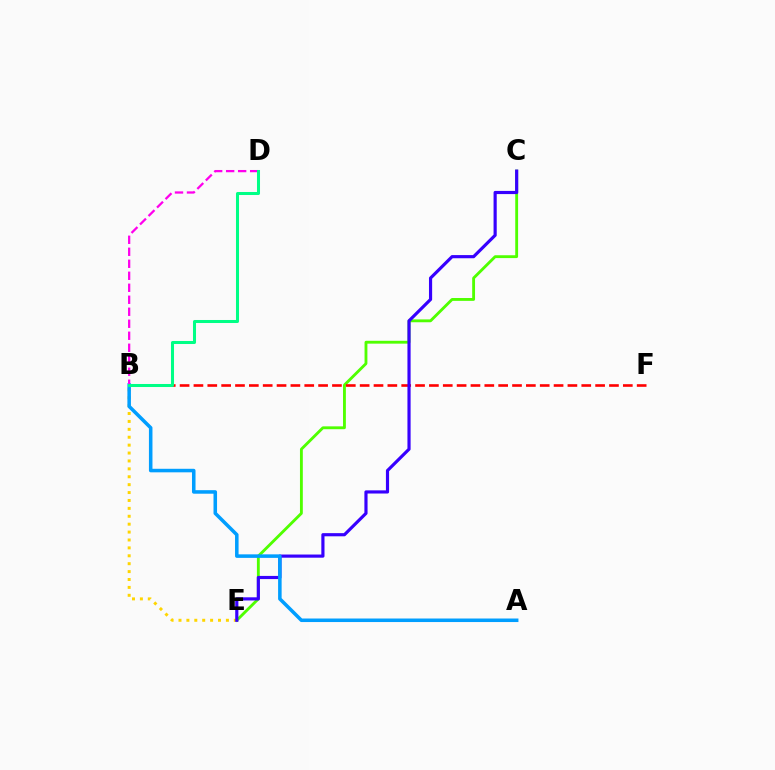{('C', 'E'): [{'color': '#4fff00', 'line_style': 'solid', 'thickness': 2.05}, {'color': '#3700ff', 'line_style': 'solid', 'thickness': 2.28}], ('B', 'E'): [{'color': '#ffd500', 'line_style': 'dotted', 'thickness': 2.15}], ('B', 'F'): [{'color': '#ff0000', 'line_style': 'dashed', 'thickness': 1.88}], ('A', 'B'): [{'color': '#009eff', 'line_style': 'solid', 'thickness': 2.55}], ('B', 'D'): [{'color': '#ff00ed', 'line_style': 'dashed', 'thickness': 1.63}, {'color': '#00ff86', 'line_style': 'solid', 'thickness': 2.18}]}